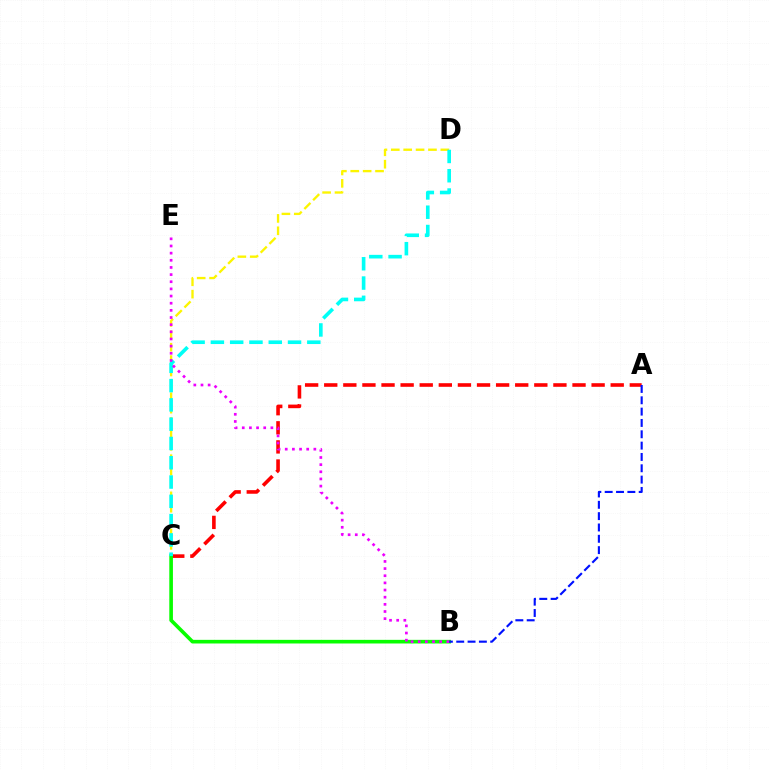{('A', 'C'): [{'color': '#ff0000', 'line_style': 'dashed', 'thickness': 2.59}], ('C', 'D'): [{'color': '#fcf500', 'line_style': 'dashed', 'thickness': 1.68}, {'color': '#00fff6', 'line_style': 'dashed', 'thickness': 2.62}], ('B', 'C'): [{'color': '#08ff00', 'line_style': 'solid', 'thickness': 2.62}], ('B', 'E'): [{'color': '#ee00ff', 'line_style': 'dotted', 'thickness': 1.94}], ('A', 'B'): [{'color': '#0010ff', 'line_style': 'dashed', 'thickness': 1.54}]}